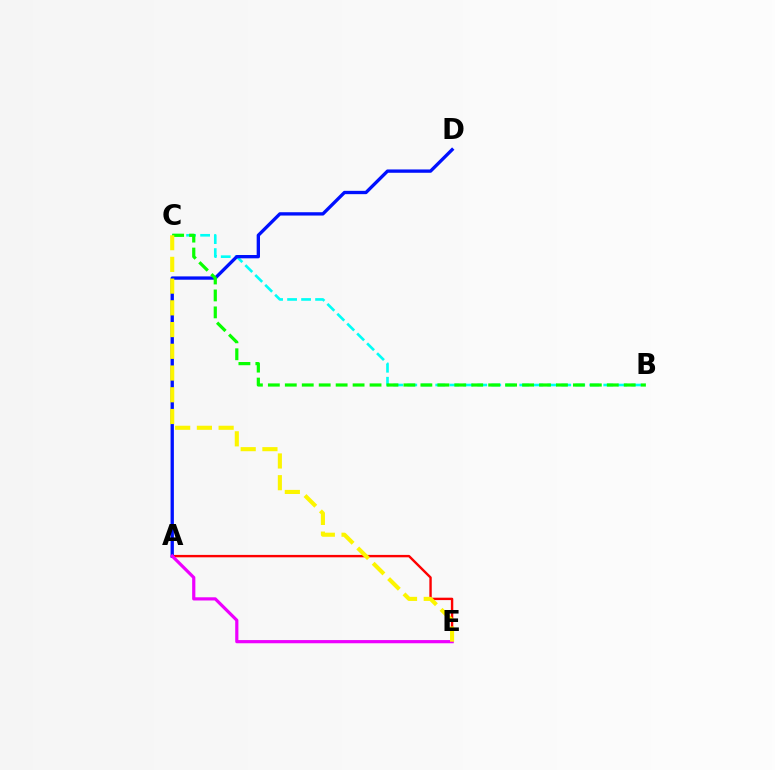{('A', 'E'): [{'color': '#ff0000', 'line_style': 'solid', 'thickness': 1.73}, {'color': '#ee00ff', 'line_style': 'solid', 'thickness': 2.3}], ('B', 'C'): [{'color': '#00fff6', 'line_style': 'dashed', 'thickness': 1.9}, {'color': '#08ff00', 'line_style': 'dashed', 'thickness': 2.3}], ('A', 'D'): [{'color': '#0010ff', 'line_style': 'solid', 'thickness': 2.39}], ('C', 'E'): [{'color': '#fcf500', 'line_style': 'dashed', 'thickness': 2.95}]}